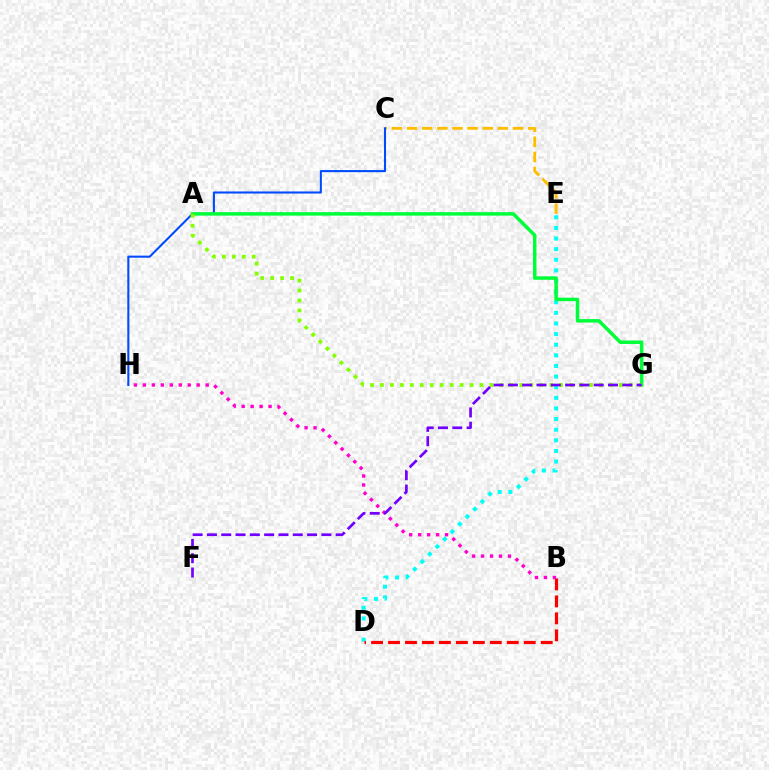{('C', 'E'): [{'color': '#ffbd00', 'line_style': 'dashed', 'thickness': 2.05}], ('D', 'E'): [{'color': '#00fff6', 'line_style': 'dotted', 'thickness': 2.89}], ('C', 'H'): [{'color': '#004bff', 'line_style': 'solid', 'thickness': 1.5}], ('B', 'D'): [{'color': '#ff0000', 'line_style': 'dashed', 'thickness': 2.3}], ('A', 'G'): [{'color': '#00ff39', 'line_style': 'solid', 'thickness': 2.51}, {'color': '#84ff00', 'line_style': 'dotted', 'thickness': 2.7}], ('B', 'H'): [{'color': '#ff00cf', 'line_style': 'dotted', 'thickness': 2.44}], ('F', 'G'): [{'color': '#7200ff', 'line_style': 'dashed', 'thickness': 1.94}]}